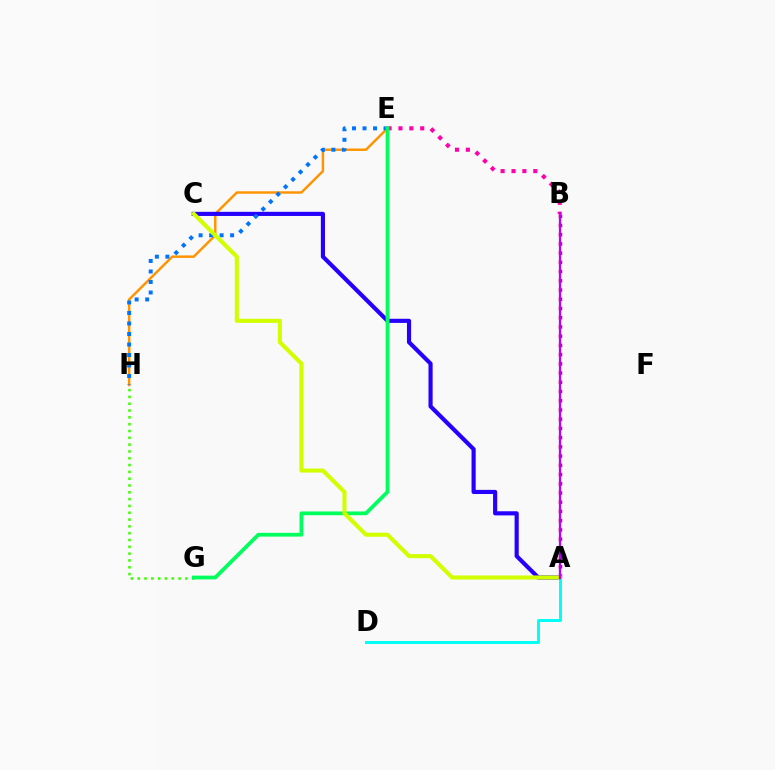{('A', 'B'): [{'color': '#ff0000', 'line_style': 'dotted', 'thickness': 2.51}, {'color': '#b900ff', 'line_style': 'solid', 'thickness': 1.65}], ('E', 'H'): [{'color': '#ff9400', 'line_style': 'solid', 'thickness': 1.77}, {'color': '#0074ff', 'line_style': 'dotted', 'thickness': 2.85}], ('A', 'C'): [{'color': '#2500ff', 'line_style': 'solid', 'thickness': 2.98}, {'color': '#d1ff00', 'line_style': 'solid', 'thickness': 2.93}], ('G', 'H'): [{'color': '#3dff00', 'line_style': 'dotted', 'thickness': 1.85}], ('B', 'E'): [{'color': '#ff00ac', 'line_style': 'dotted', 'thickness': 2.96}], ('E', 'G'): [{'color': '#00ff5c', 'line_style': 'solid', 'thickness': 2.7}], ('A', 'D'): [{'color': '#00fff6', 'line_style': 'solid', 'thickness': 2.11}]}